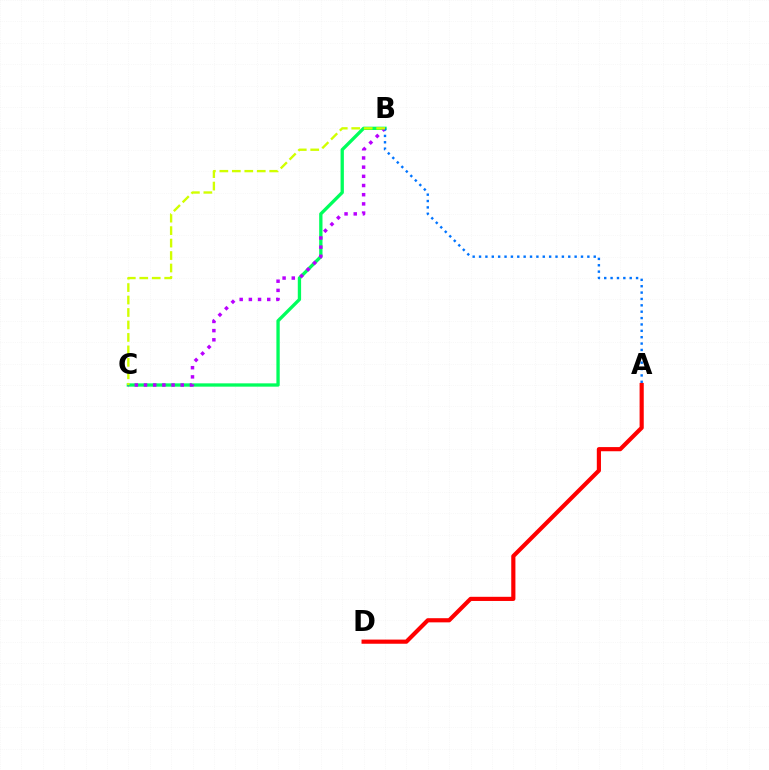{('B', 'C'): [{'color': '#00ff5c', 'line_style': 'solid', 'thickness': 2.39}, {'color': '#b900ff', 'line_style': 'dotted', 'thickness': 2.5}, {'color': '#d1ff00', 'line_style': 'dashed', 'thickness': 1.69}], ('A', 'B'): [{'color': '#0074ff', 'line_style': 'dotted', 'thickness': 1.73}], ('A', 'D'): [{'color': '#ff0000', 'line_style': 'solid', 'thickness': 2.99}]}